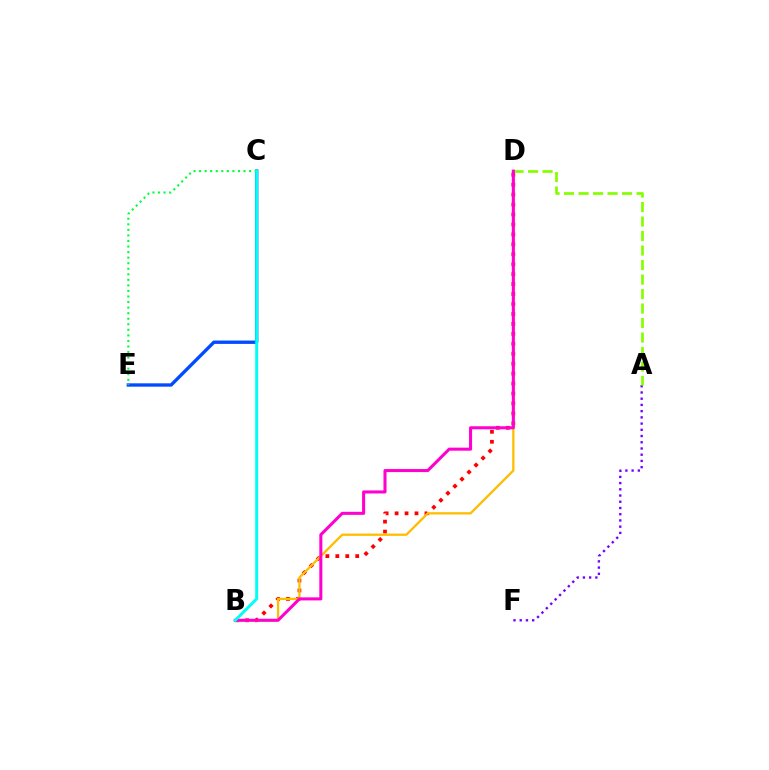{('B', 'D'): [{'color': '#ff0000', 'line_style': 'dotted', 'thickness': 2.7}, {'color': '#ffbd00', 'line_style': 'solid', 'thickness': 1.65}, {'color': '#ff00cf', 'line_style': 'solid', 'thickness': 2.19}], ('A', 'F'): [{'color': '#7200ff', 'line_style': 'dotted', 'thickness': 1.69}], ('A', 'D'): [{'color': '#84ff00', 'line_style': 'dashed', 'thickness': 1.97}], ('C', 'E'): [{'color': '#004bff', 'line_style': 'solid', 'thickness': 2.42}, {'color': '#00ff39', 'line_style': 'dotted', 'thickness': 1.51}], ('B', 'C'): [{'color': '#00fff6', 'line_style': 'solid', 'thickness': 2.12}]}